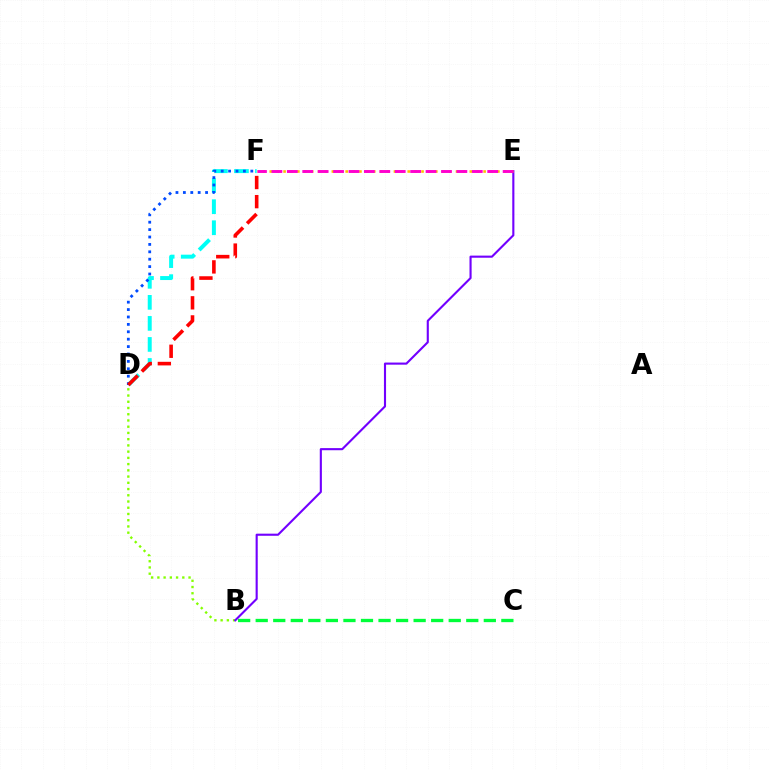{('B', 'D'): [{'color': '#84ff00', 'line_style': 'dotted', 'thickness': 1.69}], ('B', 'E'): [{'color': '#7200ff', 'line_style': 'solid', 'thickness': 1.52}], ('D', 'F'): [{'color': '#00fff6', 'line_style': 'dashed', 'thickness': 2.86}, {'color': '#004bff', 'line_style': 'dotted', 'thickness': 2.01}, {'color': '#ff0000', 'line_style': 'dashed', 'thickness': 2.6}], ('B', 'C'): [{'color': '#00ff39', 'line_style': 'dashed', 'thickness': 2.38}], ('E', 'F'): [{'color': '#ffbd00', 'line_style': 'dotted', 'thickness': 1.87}, {'color': '#ff00cf', 'line_style': 'dashed', 'thickness': 2.09}]}